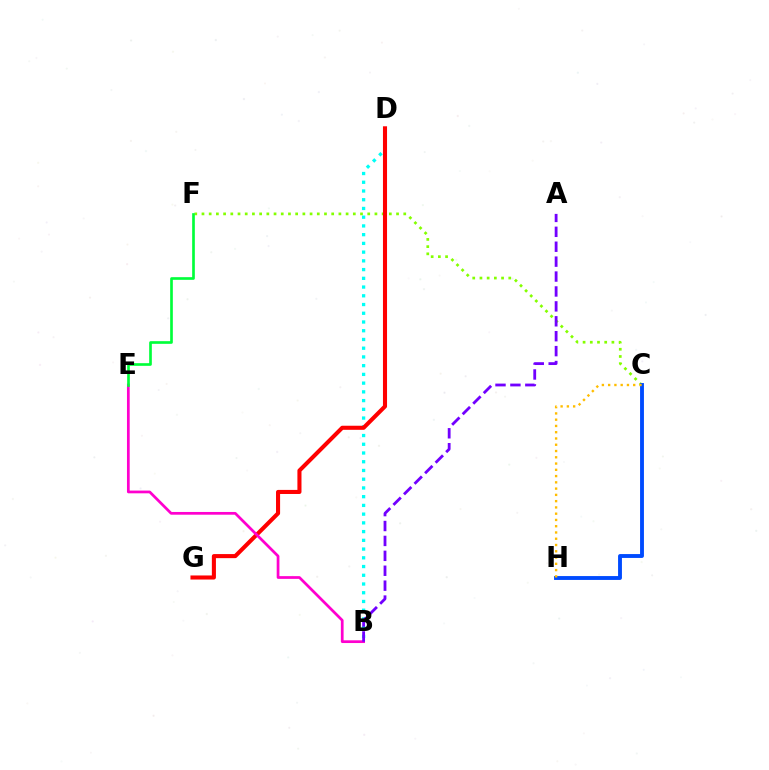{('B', 'D'): [{'color': '#00fff6', 'line_style': 'dotted', 'thickness': 2.37}], ('C', 'F'): [{'color': '#84ff00', 'line_style': 'dotted', 'thickness': 1.96}], ('D', 'G'): [{'color': '#ff0000', 'line_style': 'solid', 'thickness': 2.94}], ('B', 'E'): [{'color': '#ff00cf', 'line_style': 'solid', 'thickness': 1.97}], ('C', 'H'): [{'color': '#004bff', 'line_style': 'solid', 'thickness': 2.78}, {'color': '#ffbd00', 'line_style': 'dotted', 'thickness': 1.7}], ('E', 'F'): [{'color': '#00ff39', 'line_style': 'solid', 'thickness': 1.92}], ('A', 'B'): [{'color': '#7200ff', 'line_style': 'dashed', 'thickness': 2.03}]}